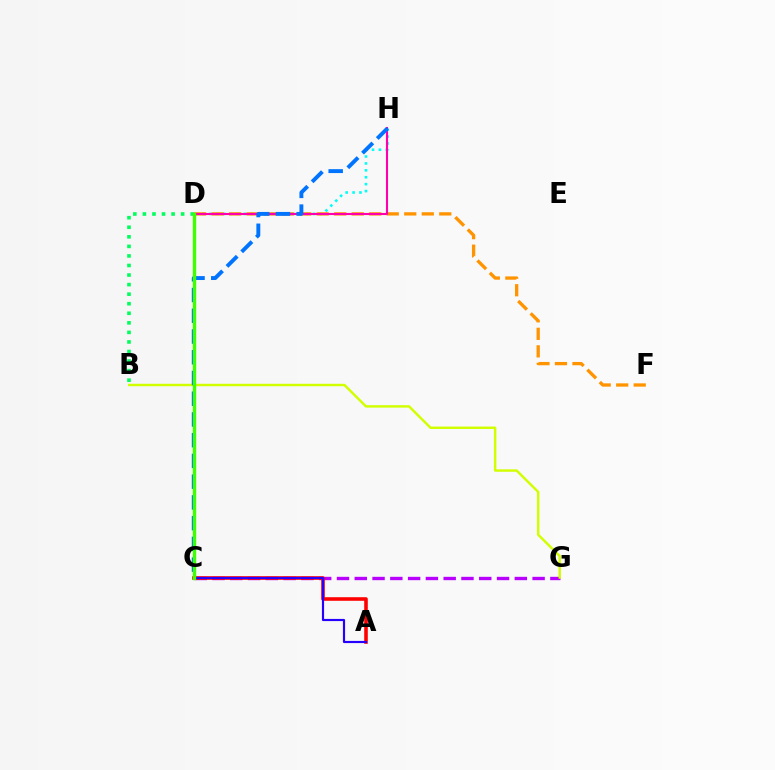{('C', 'G'): [{'color': '#b900ff', 'line_style': 'dashed', 'thickness': 2.42}], ('B', 'D'): [{'color': '#00ff5c', 'line_style': 'dotted', 'thickness': 2.6}], ('D', 'H'): [{'color': '#00fff6', 'line_style': 'dotted', 'thickness': 1.88}, {'color': '#ff00ac', 'line_style': 'solid', 'thickness': 1.52}], ('D', 'F'): [{'color': '#ff9400', 'line_style': 'dashed', 'thickness': 2.38}], ('A', 'C'): [{'color': '#ff0000', 'line_style': 'solid', 'thickness': 2.58}, {'color': '#2500ff', 'line_style': 'solid', 'thickness': 1.56}], ('B', 'G'): [{'color': '#d1ff00', 'line_style': 'solid', 'thickness': 1.76}], ('C', 'H'): [{'color': '#0074ff', 'line_style': 'dashed', 'thickness': 2.82}], ('C', 'D'): [{'color': '#3dff00', 'line_style': 'solid', 'thickness': 2.43}]}